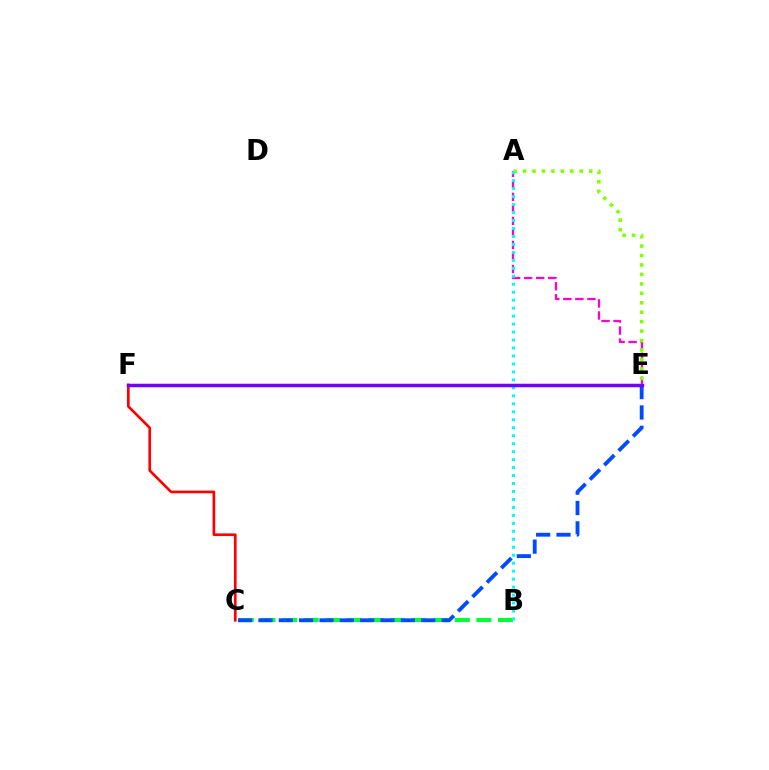{('A', 'E'): [{'color': '#ff00cf', 'line_style': 'dashed', 'thickness': 1.64}, {'color': '#84ff00', 'line_style': 'dotted', 'thickness': 2.57}], ('B', 'C'): [{'color': '#00ff39', 'line_style': 'dashed', 'thickness': 2.93}], ('E', 'F'): [{'color': '#ffbd00', 'line_style': 'solid', 'thickness': 1.56}, {'color': '#7200ff', 'line_style': 'solid', 'thickness': 2.5}], ('A', 'B'): [{'color': '#00fff6', 'line_style': 'dotted', 'thickness': 2.17}], ('C', 'E'): [{'color': '#004bff', 'line_style': 'dashed', 'thickness': 2.77}], ('C', 'F'): [{'color': '#ff0000', 'line_style': 'solid', 'thickness': 1.92}]}